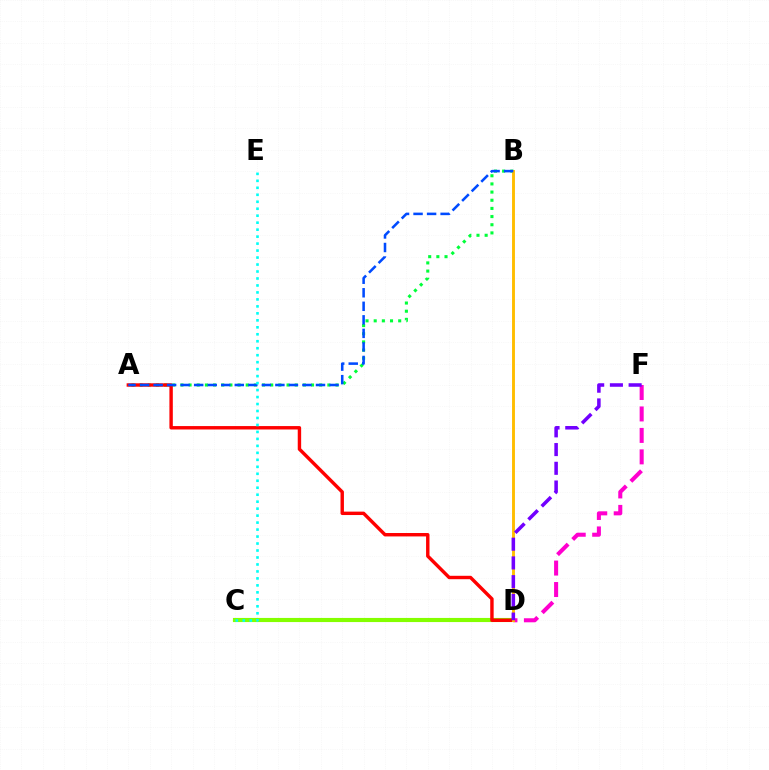{('A', 'B'): [{'color': '#00ff39', 'line_style': 'dotted', 'thickness': 2.22}, {'color': '#004bff', 'line_style': 'dashed', 'thickness': 1.84}], ('C', 'D'): [{'color': '#84ff00', 'line_style': 'solid', 'thickness': 2.97}], ('D', 'F'): [{'color': '#ff00cf', 'line_style': 'dashed', 'thickness': 2.92}, {'color': '#7200ff', 'line_style': 'dashed', 'thickness': 2.54}], ('A', 'D'): [{'color': '#ff0000', 'line_style': 'solid', 'thickness': 2.46}], ('B', 'D'): [{'color': '#ffbd00', 'line_style': 'solid', 'thickness': 2.09}], ('C', 'E'): [{'color': '#00fff6', 'line_style': 'dotted', 'thickness': 1.9}]}